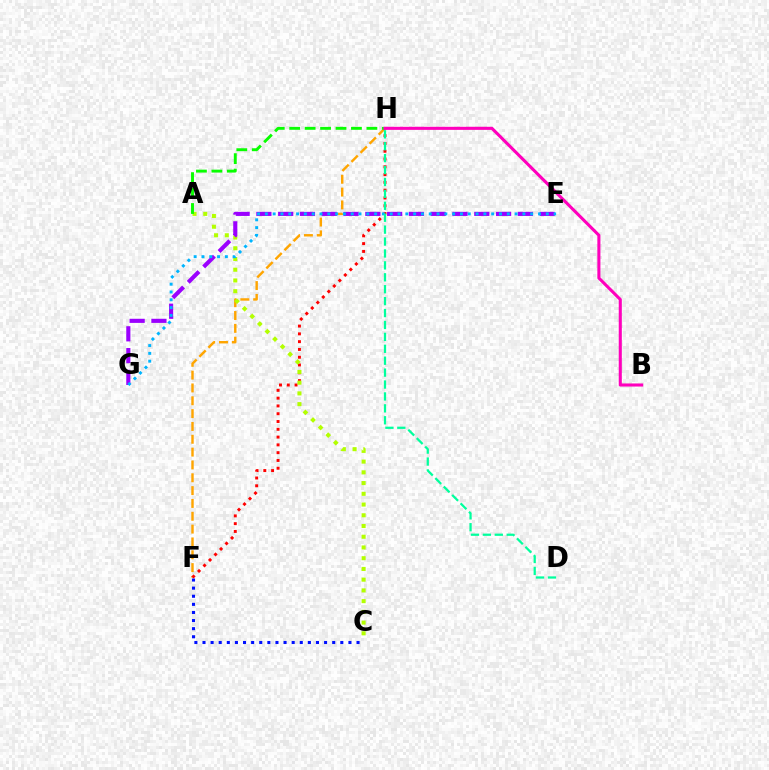{('F', 'H'): [{'color': '#ffa500', 'line_style': 'dashed', 'thickness': 1.74}, {'color': '#ff0000', 'line_style': 'dotted', 'thickness': 2.12}], ('C', 'F'): [{'color': '#0010ff', 'line_style': 'dotted', 'thickness': 2.2}], ('A', 'C'): [{'color': '#b3ff00', 'line_style': 'dotted', 'thickness': 2.92}], ('E', 'G'): [{'color': '#9b00ff', 'line_style': 'dashed', 'thickness': 2.96}, {'color': '#00b5ff', 'line_style': 'dotted', 'thickness': 2.12}], ('A', 'H'): [{'color': '#08ff00', 'line_style': 'dashed', 'thickness': 2.1}], ('B', 'H'): [{'color': '#ff00bd', 'line_style': 'solid', 'thickness': 2.21}], ('D', 'H'): [{'color': '#00ff9d', 'line_style': 'dashed', 'thickness': 1.62}]}